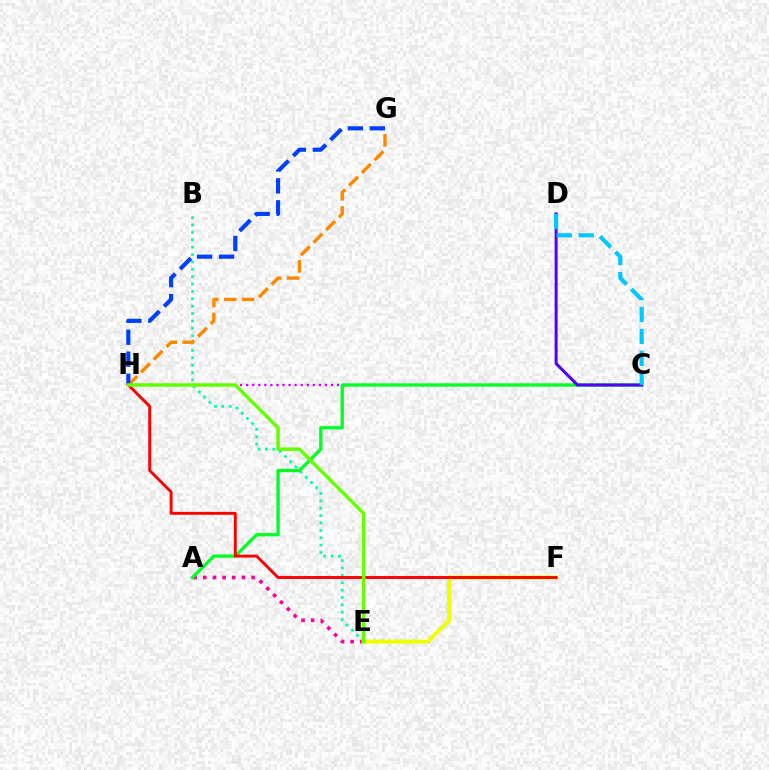{('B', 'E'): [{'color': '#00ffaf', 'line_style': 'dotted', 'thickness': 2.0}], ('A', 'E'): [{'color': '#ff00a0', 'line_style': 'dotted', 'thickness': 2.63}], ('G', 'H'): [{'color': '#ff8800', 'line_style': 'dashed', 'thickness': 2.44}, {'color': '#003fff', 'line_style': 'dashed', 'thickness': 2.98}], ('C', 'H'): [{'color': '#d600ff', 'line_style': 'dotted', 'thickness': 1.65}], ('A', 'C'): [{'color': '#00ff27', 'line_style': 'solid', 'thickness': 2.39}], ('C', 'D'): [{'color': '#4f00ff', 'line_style': 'solid', 'thickness': 2.16}, {'color': '#00c7ff', 'line_style': 'dashed', 'thickness': 2.98}], ('E', 'F'): [{'color': '#eeff00', 'line_style': 'solid', 'thickness': 2.85}], ('F', 'H'): [{'color': '#ff0000', 'line_style': 'solid', 'thickness': 2.1}], ('E', 'H'): [{'color': '#66ff00', 'line_style': 'solid', 'thickness': 2.5}]}